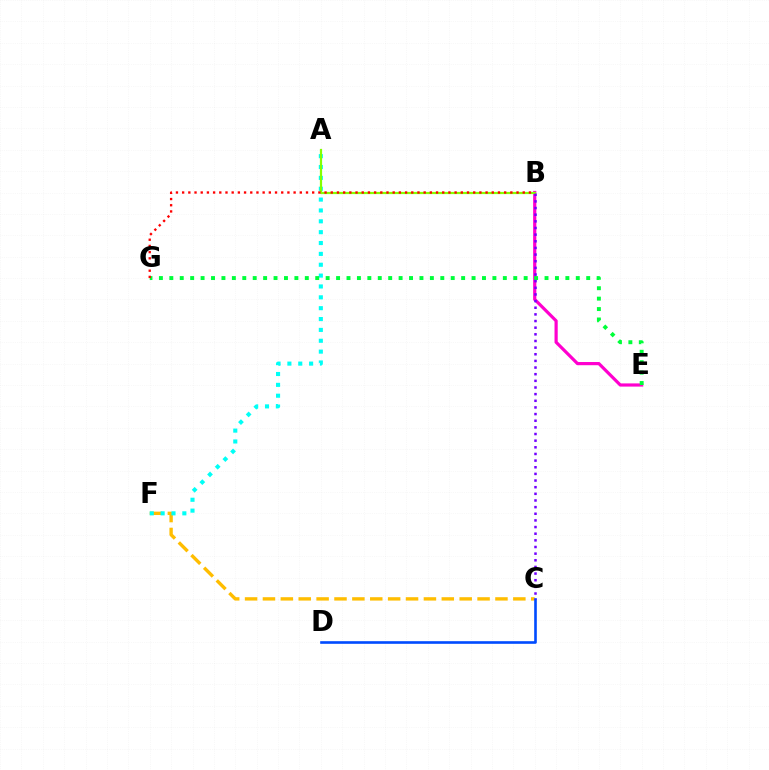{('C', 'F'): [{'color': '#ffbd00', 'line_style': 'dashed', 'thickness': 2.43}], ('A', 'F'): [{'color': '#00fff6', 'line_style': 'dotted', 'thickness': 2.95}], ('B', 'E'): [{'color': '#ff00cf', 'line_style': 'solid', 'thickness': 2.3}], ('A', 'B'): [{'color': '#84ff00', 'line_style': 'solid', 'thickness': 1.59}], ('C', 'D'): [{'color': '#004bff', 'line_style': 'solid', 'thickness': 1.89}], ('E', 'G'): [{'color': '#00ff39', 'line_style': 'dotted', 'thickness': 2.83}], ('B', 'G'): [{'color': '#ff0000', 'line_style': 'dotted', 'thickness': 1.68}], ('B', 'C'): [{'color': '#7200ff', 'line_style': 'dotted', 'thickness': 1.81}]}